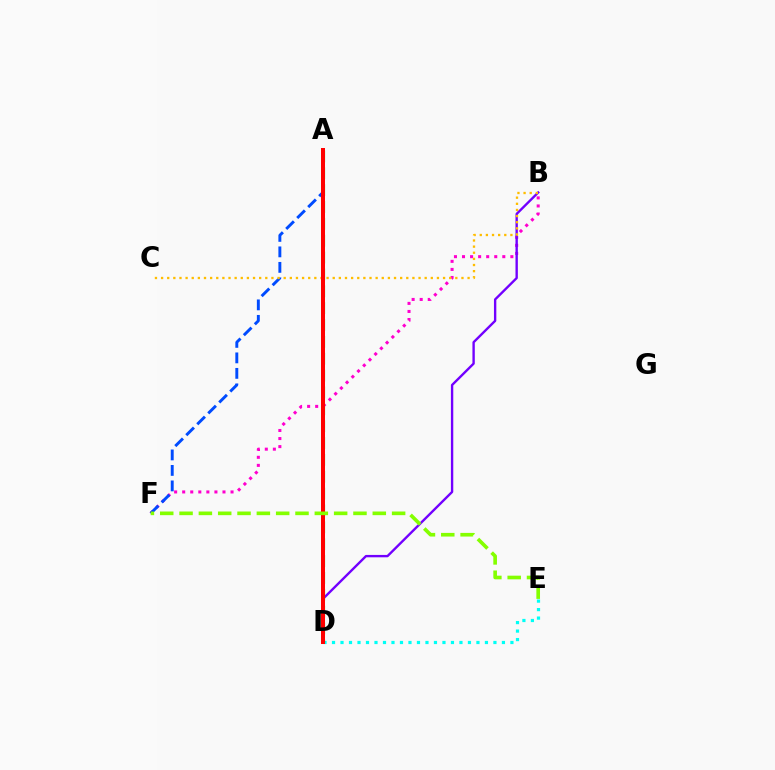{('D', 'E'): [{'color': '#00fff6', 'line_style': 'dotted', 'thickness': 2.31}], ('B', 'F'): [{'color': '#ff00cf', 'line_style': 'dotted', 'thickness': 2.19}], ('A', 'F'): [{'color': '#004bff', 'line_style': 'dashed', 'thickness': 2.1}], ('B', 'D'): [{'color': '#7200ff', 'line_style': 'solid', 'thickness': 1.71}], ('A', 'D'): [{'color': '#00ff39', 'line_style': 'dashed', 'thickness': 2.29}, {'color': '#ff0000', 'line_style': 'solid', 'thickness': 2.89}], ('B', 'C'): [{'color': '#ffbd00', 'line_style': 'dotted', 'thickness': 1.67}], ('E', 'F'): [{'color': '#84ff00', 'line_style': 'dashed', 'thickness': 2.63}]}